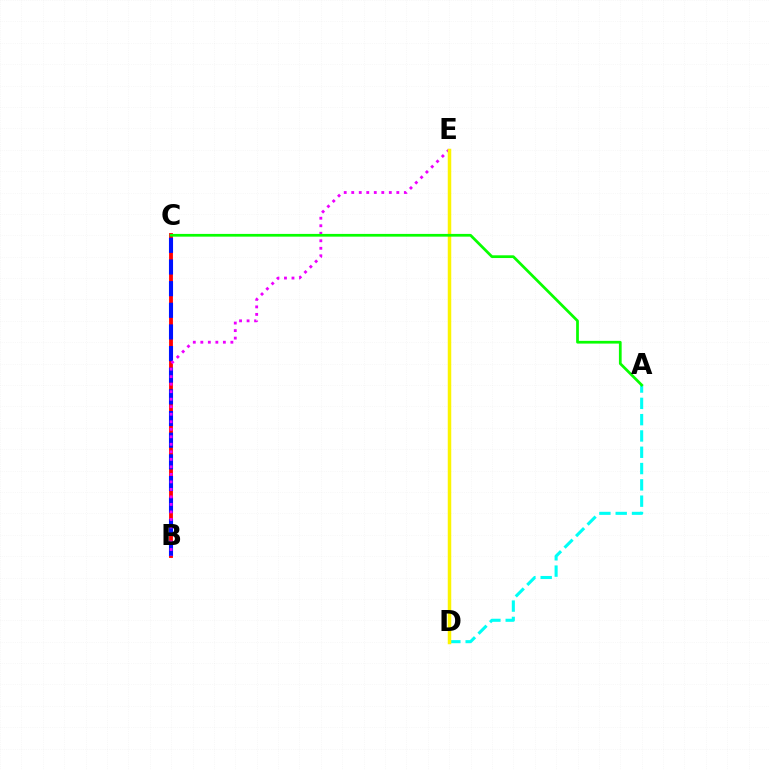{('A', 'D'): [{'color': '#00fff6', 'line_style': 'dashed', 'thickness': 2.21}], ('B', 'C'): [{'color': '#ff0000', 'line_style': 'solid', 'thickness': 2.76}, {'color': '#0010ff', 'line_style': 'dashed', 'thickness': 2.94}], ('B', 'E'): [{'color': '#ee00ff', 'line_style': 'dotted', 'thickness': 2.04}], ('D', 'E'): [{'color': '#fcf500', 'line_style': 'solid', 'thickness': 2.52}], ('A', 'C'): [{'color': '#08ff00', 'line_style': 'solid', 'thickness': 1.97}]}